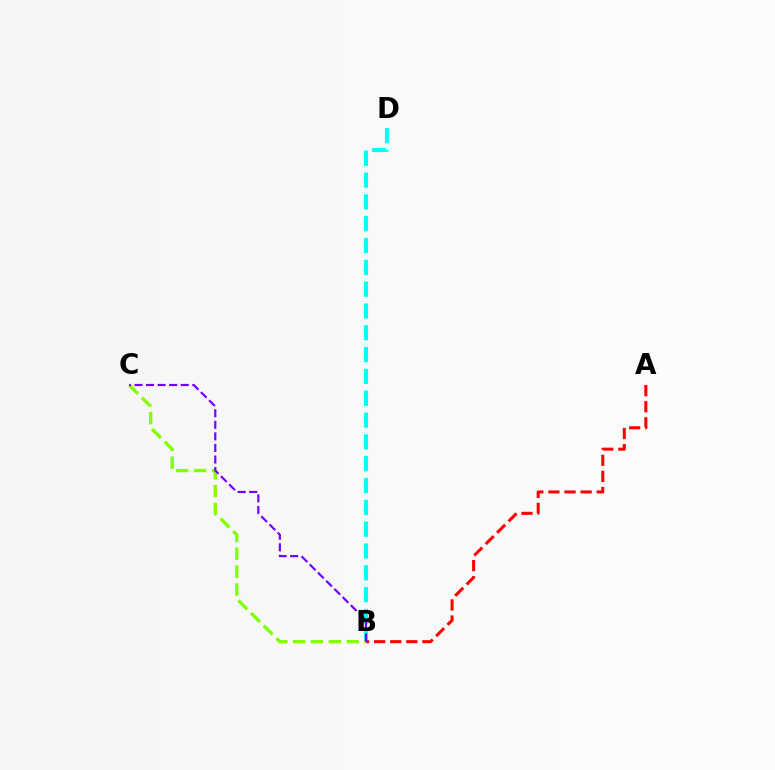{('B', 'D'): [{'color': '#00fff6', 'line_style': 'dashed', 'thickness': 2.96}], ('A', 'B'): [{'color': '#ff0000', 'line_style': 'dashed', 'thickness': 2.19}], ('B', 'C'): [{'color': '#84ff00', 'line_style': 'dashed', 'thickness': 2.43}, {'color': '#7200ff', 'line_style': 'dashed', 'thickness': 1.57}]}